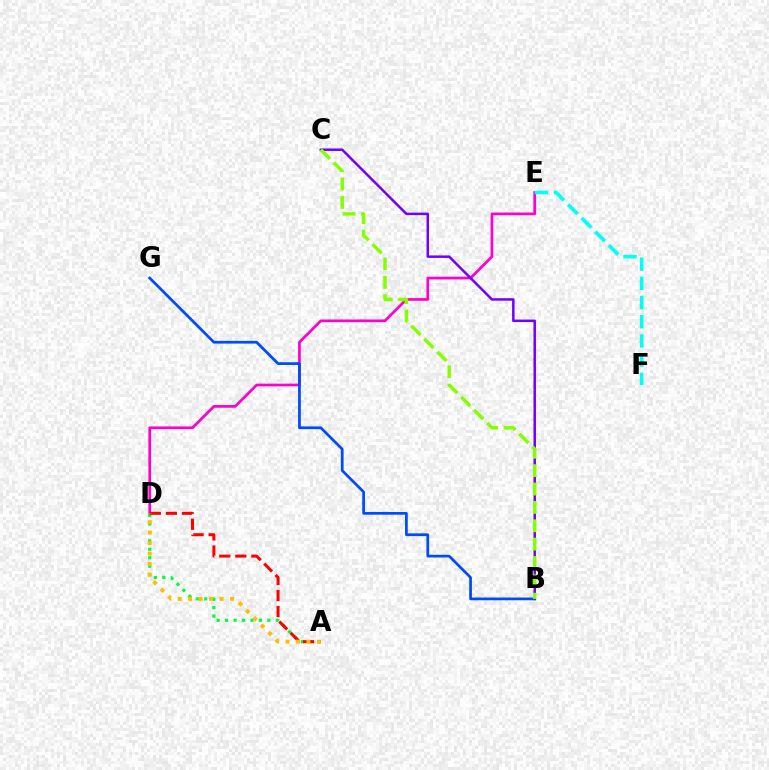{('D', 'E'): [{'color': '#ff00cf', 'line_style': 'solid', 'thickness': 1.96}], ('B', 'C'): [{'color': '#7200ff', 'line_style': 'solid', 'thickness': 1.79}, {'color': '#84ff00', 'line_style': 'dashed', 'thickness': 2.49}], ('A', 'D'): [{'color': '#00ff39', 'line_style': 'dotted', 'thickness': 2.3}, {'color': '#ff0000', 'line_style': 'dashed', 'thickness': 2.18}, {'color': '#ffbd00', 'line_style': 'dotted', 'thickness': 2.84}], ('E', 'F'): [{'color': '#00fff6', 'line_style': 'dashed', 'thickness': 2.61}], ('B', 'G'): [{'color': '#004bff', 'line_style': 'solid', 'thickness': 1.97}]}